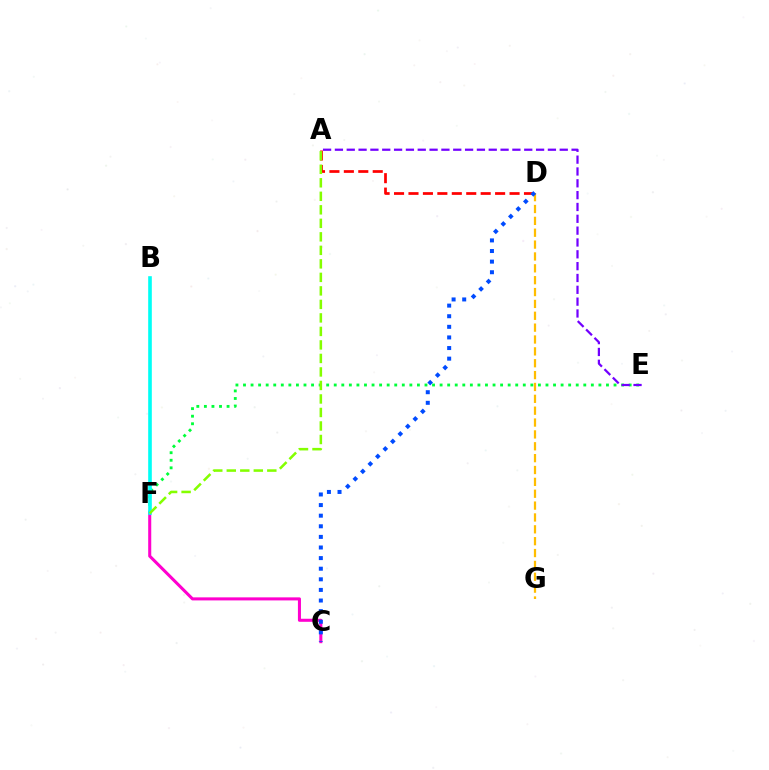{('A', 'D'): [{'color': '#ff0000', 'line_style': 'dashed', 'thickness': 1.96}], ('E', 'F'): [{'color': '#00ff39', 'line_style': 'dotted', 'thickness': 2.05}], ('D', 'G'): [{'color': '#ffbd00', 'line_style': 'dashed', 'thickness': 1.61}], ('C', 'F'): [{'color': '#ff00cf', 'line_style': 'solid', 'thickness': 2.2}], ('A', 'E'): [{'color': '#7200ff', 'line_style': 'dashed', 'thickness': 1.61}], ('B', 'F'): [{'color': '#00fff6', 'line_style': 'solid', 'thickness': 2.61}], ('A', 'F'): [{'color': '#84ff00', 'line_style': 'dashed', 'thickness': 1.84}], ('C', 'D'): [{'color': '#004bff', 'line_style': 'dotted', 'thickness': 2.88}]}